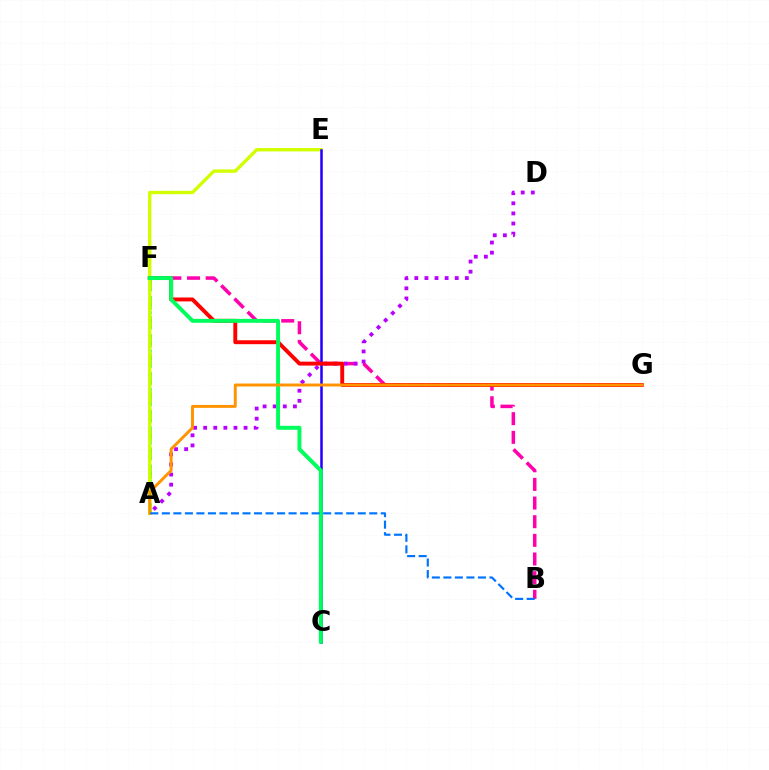{('B', 'F'): [{'color': '#ff00ac', 'line_style': 'dashed', 'thickness': 2.53}], ('A', 'F'): [{'color': '#00fff6', 'line_style': 'dotted', 'thickness': 2.08}, {'color': '#3dff00', 'line_style': 'dashed', 'thickness': 2.56}], ('A', 'E'): [{'color': '#d1ff00', 'line_style': 'solid', 'thickness': 2.43}], ('C', 'E'): [{'color': '#2500ff', 'line_style': 'solid', 'thickness': 1.83}], ('A', 'D'): [{'color': '#b900ff', 'line_style': 'dotted', 'thickness': 2.74}], ('F', 'G'): [{'color': '#ff0000', 'line_style': 'solid', 'thickness': 2.81}], ('C', 'F'): [{'color': '#00ff5c', 'line_style': 'solid', 'thickness': 2.84}], ('A', 'G'): [{'color': '#ff9400', 'line_style': 'solid', 'thickness': 2.12}], ('A', 'B'): [{'color': '#0074ff', 'line_style': 'dashed', 'thickness': 1.57}]}